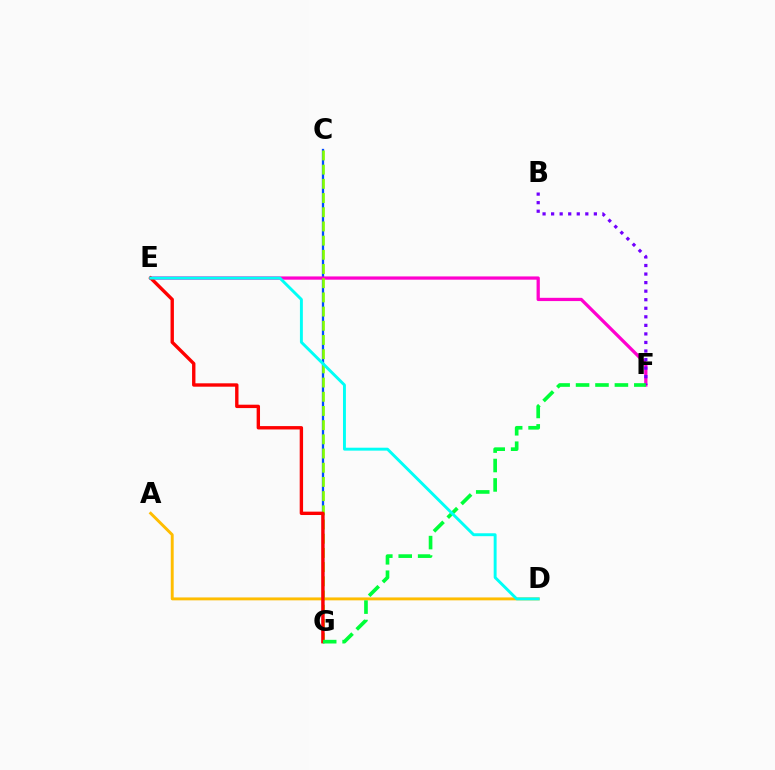{('C', 'G'): [{'color': '#004bff', 'line_style': 'solid', 'thickness': 1.65}, {'color': '#84ff00', 'line_style': 'dashed', 'thickness': 1.93}], ('E', 'F'): [{'color': '#ff00cf', 'line_style': 'solid', 'thickness': 2.34}], ('B', 'F'): [{'color': '#7200ff', 'line_style': 'dotted', 'thickness': 2.32}], ('A', 'D'): [{'color': '#ffbd00', 'line_style': 'solid', 'thickness': 2.1}], ('E', 'G'): [{'color': '#ff0000', 'line_style': 'solid', 'thickness': 2.43}], ('F', 'G'): [{'color': '#00ff39', 'line_style': 'dashed', 'thickness': 2.64}], ('D', 'E'): [{'color': '#00fff6', 'line_style': 'solid', 'thickness': 2.1}]}